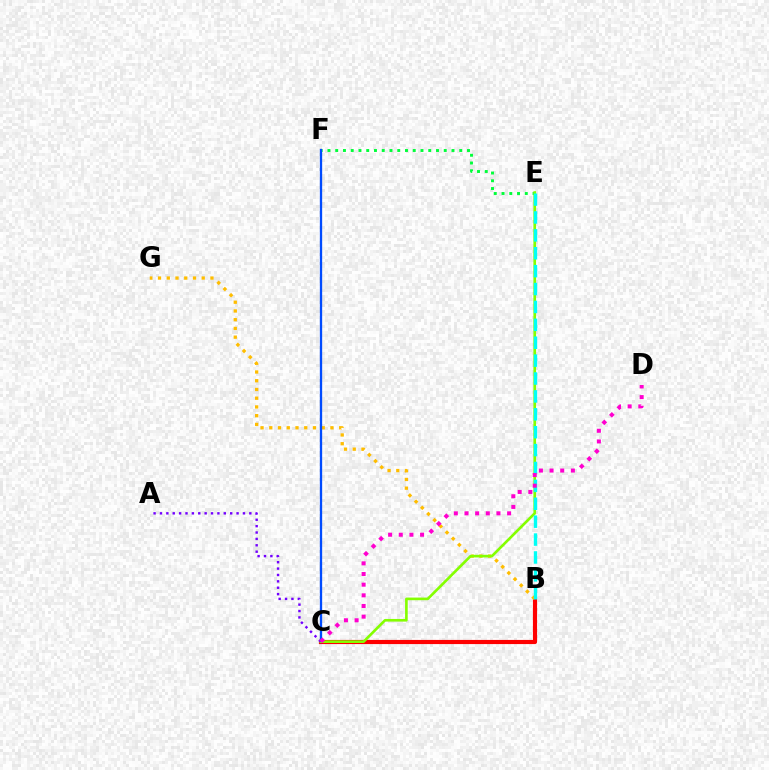{('B', 'C'): [{'color': '#ff0000', 'line_style': 'solid', 'thickness': 2.99}], ('B', 'G'): [{'color': '#ffbd00', 'line_style': 'dotted', 'thickness': 2.37}], ('E', 'F'): [{'color': '#00ff39', 'line_style': 'dotted', 'thickness': 2.11}], ('C', 'F'): [{'color': '#004bff', 'line_style': 'solid', 'thickness': 1.67}], ('C', 'E'): [{'color': '#84ff00', 'line_style': 'solid', 'thickness': 1.9}], ('B', 'E'): [{'color': '#00fff6', 'line_style': 'dashed', 'thickness': 2.43}], ('A', 'C'): [{'color': '#7200ff', 'line_style': 'dotted', 'thickness': 1.73}], ('C', 'D'): [{'color': '#ff00cf', 'line_style': 'dotted', 'thickness': 2.89}]}